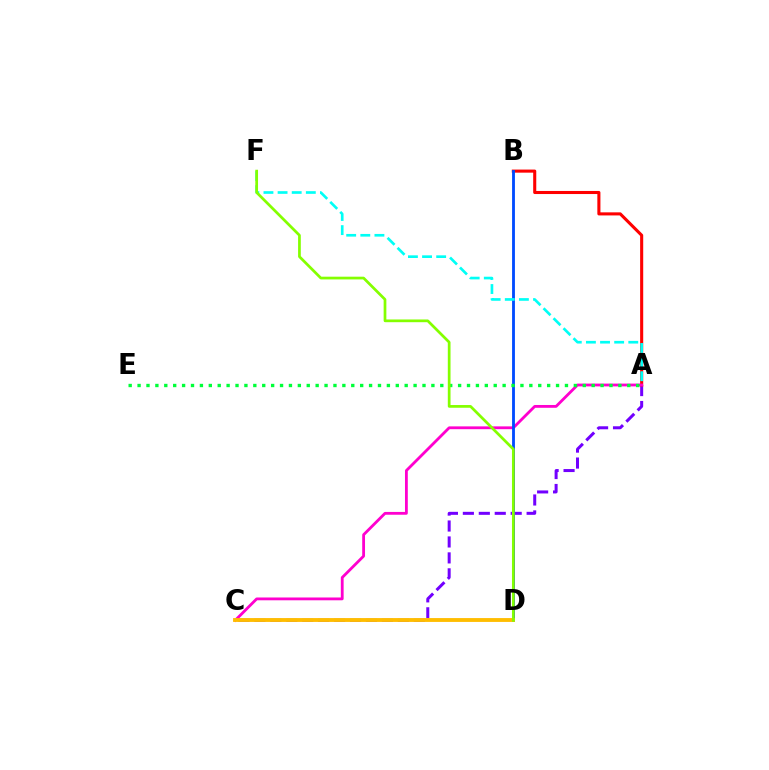{('A', 'C'): [{'color': '#7200ff', 'line_style': 'dashed', 'thickness': 2.17}, {'color': '#ff00cf', 'line_style': 'solid', 'thickness': 2.02}], ('A', 'B'): [{'color': '#ff0000', 'line_style': 'solid', 'thickness': 2.22}], ('B', 'D'): [{'color': '#004bff', 'line_style': 'solid', 'thickness': 2.04}], ('A', 'E'): [{'color': '#00ff39', 'line_style': 'dotted', 'thickness': 2.42}], ('C', 'D'): [{'color': '#ffbd00', 'line_style': 'solid', 'thickness': 2.77}], ('A', 'F'): [{'color': '#00fff6', 'line_style': 'dashed', 'thickness': 1.92}], ('D', 'F'): [{'color': '#84ff00', 'line_style': 'solid', 'thickness': 1.96}]}